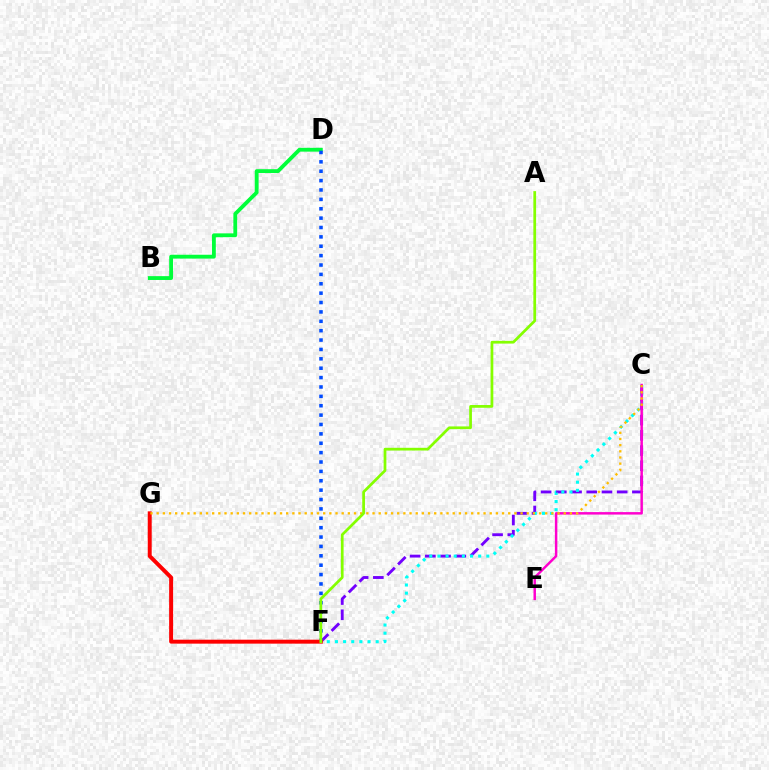{('C', 'F'): [{'color': '#7200ff', 'line_style': 'dashed', 'thickness': 2.07}, {'color': '#00fff6', 'line_style': 'dotted', 'thickness': 2.21}], ('B', 'D'): [{'color': '#00ff39', 'line_style': 'solid', 'thickness': 2.76}], ('D', 'F'): [{'color': '#004bff', 'line_style': 'dotted', 'thickness': 2.55}], ('F', 'G'): [{'color': '#ff0000', 'line_style': 'solid', 'thickness': 2.84}], ('C', 'E'): [{'color': '#ff00cf', 'line_style': 'solid', 'thickness': 1.78}], ('C', 'G'): [{'color': '#ffbd00', 'line_style': 'dotted', 'thickness': 1.68}], ('A', 'F'): [{'color': '#84ff00', 'line_style': 'solid', 'thickness': 1.97}]}